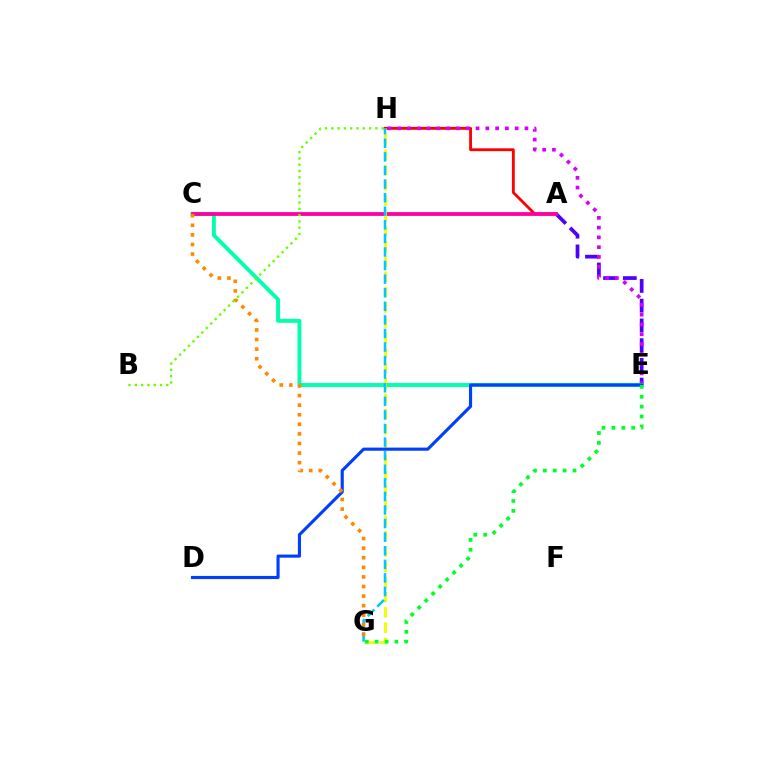{('A', 'H'): [{'color': '#ff0000', 'line_style': 'solid', 'thickness': 2.04}], ('A', 'E'): [{'color': '#4f00ff', 'line_style': 'dashed', 'thickness': 2.68}], ('E', 'H'): [{'color': '#d600ff', 'line_style': 'dotted', 'thickness': 2.66}], ('C', 'E'): [{'color': '#00ffaf', 'line_style': 'solid', 'thickness': 2.81}], ('A', 'C'): [{'color': '#ff00a0', 'line_style': 'solid', 'thickness': 2.73}], ('G', 'H'): [{'color': '#eeff00', 'line_style': 'dashed', 'thickness': 2.07}, {'color': '#00c7ff', 'line_style': 'dashed', 'thickness': 1.84}], ('D', 'E'): [{'color': '#003fff', 'line_style': 'solid', 'thickness': 2.25}], ('C', 'G'): [{'color': '#ff8800', 'line_style': 'dotted', 'thickness': 2.6}], ('E', 'G'): [{'color': '#00ff27', 'line_style': 'dotted', 'thickness': 2.68}], ('B', 'H'): [{'color': '#66ff00', 'line_style': 'dotted', 'thickness': 1.71}]}